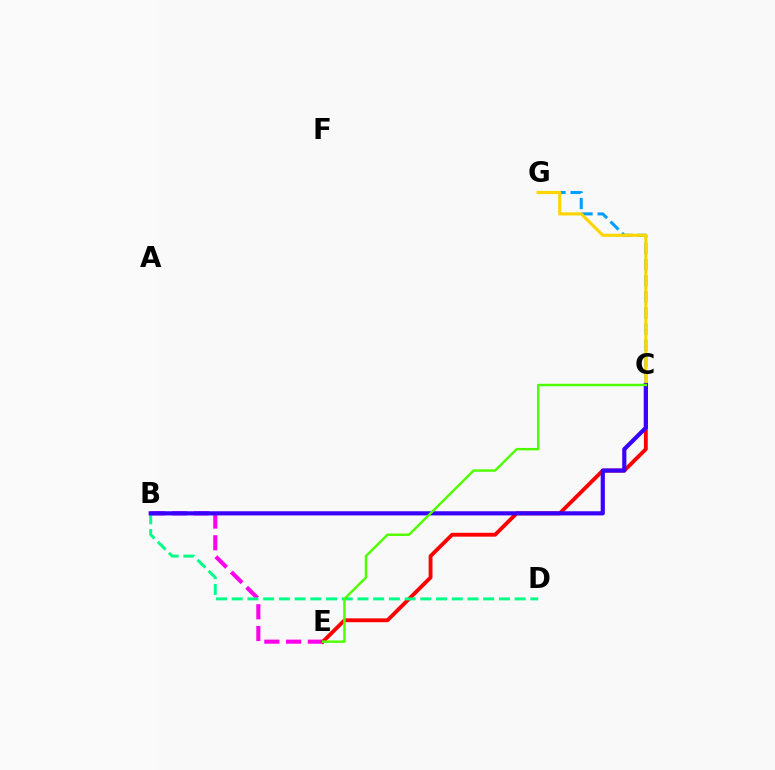{('B', 'E'): [{'color': '#ff00ed', 'line_style': 'dashed', 'thickness': 2.95}], ('C', 'G'): [{'color': '#009eff', 'line_style': 'dashed', 'thickness': 2.19}, {'color': '#ffd500', 'line_style': 'solid', 'thickness': 2.27}], ('C', 'E'): [{'color': '#ff0000', 'line_style': 'solid', 'thickness': 2.77}, {'color': '#4fff00', 'line_style': 'solid', 'thickness': 1.76}], ('B', 'D'): [{'color': '#00ff86', 'line_style': 'dashed', 'thickness': 2.14}], ('B', 'C'): [{'color': '#3700ff', 'line_style': 'solid', 'thickness': 2.99}]}